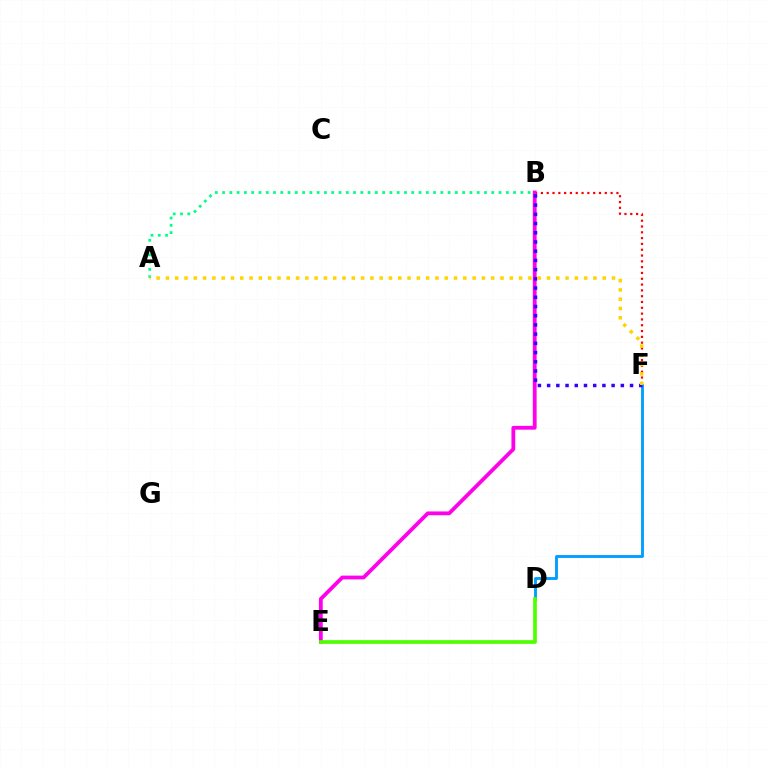{('D', 'F'): [{'color': '#009eff', 'line_style': 'solid', 'thickness': 2.06}], ('B', 'F'): [{'color': '#ff0000', 'line_style': 'dotted', 'thickness': 1.58}, {'color': '#3700ff', 'line_style': 'dotted', 'thickness': 2.5}], ('A', 'B'): [{'color': '#00ff86', 'line_style': 'dotted', 'thickness': 1.98}], ('B', 'E'): [{'color': '#ff00ed', 'line_style': 'solid', 'thickness': 2.73}], ('A', 'F'): [{'color': '#ffd500', 'line_style': 'dotted', 'thickness': 2.52}], ('D', 'E'): [{'color': '#4fff00', 'line_style': 'solid', 'thickness': 2.65}]}